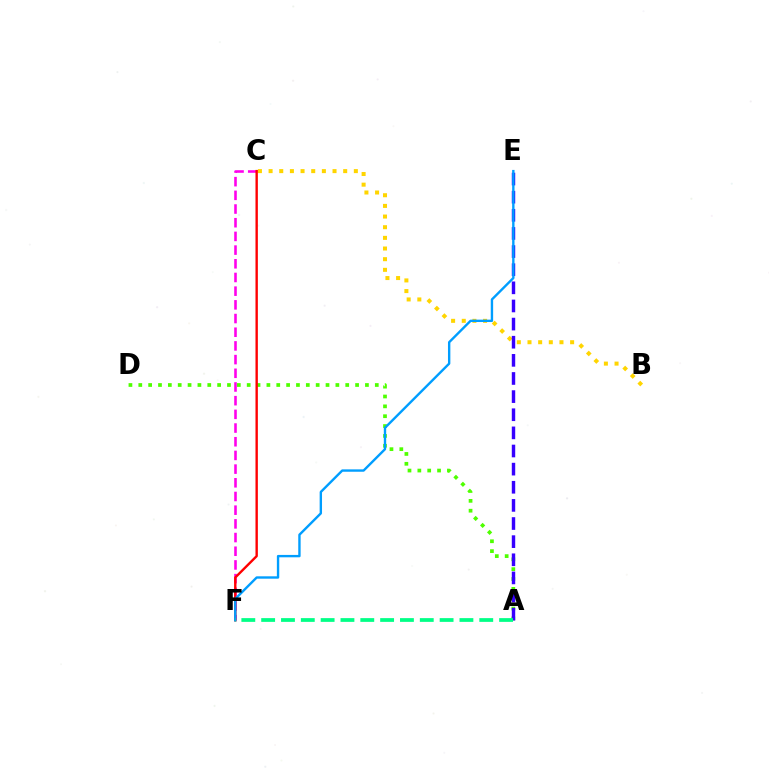{('B', 'C'): [{'color': '#ffd500', 'line_style': 'dotted', 'thickness': 2.9}], ('C', 'F'): [{'color': '#ff00ed', 'line_style': 'dashed', 'thickness': 1.86}, {'color': '#ff0000', 'line_style': 'solid', 'thickness': 1.72}], ('A', 'D'): [{'color': '#4fff00', 'line_style': 'dotted', 'thickness': 2.68}], ('A', 'E'): [{'color': '#3700ff', 'line_style': 'dashed', 'thickness': 2.46}], ('E', 'F'): [{'color': '#009eff', 'line_style': 'solid', 'thickness': 1.71}], ('A', 'F'): [{'color': '#00ff86', 'line_style': 'dashed', 'thickness': 2.69}]}